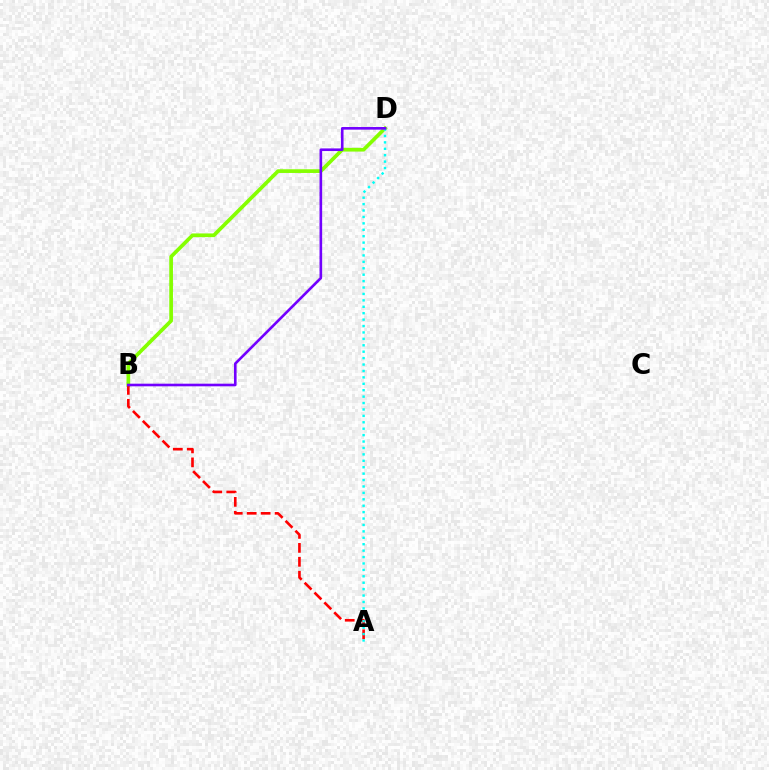{('B', 'D'): [{'color': '#84ff00', 'line_style': 'solid', 'thickness': 2.66}, {'color': '#7200ff', 'line_style': 'solid', 'thickness': 1.89}], ('A', 'B'): [{'color': '#ff0000', 'line_style': 'dashed', 'thickness': 1.89}], ('A', 'D'): [{'color': '#00fff6', 'line_style': 'dotted', 'thickness': 1.74}]}